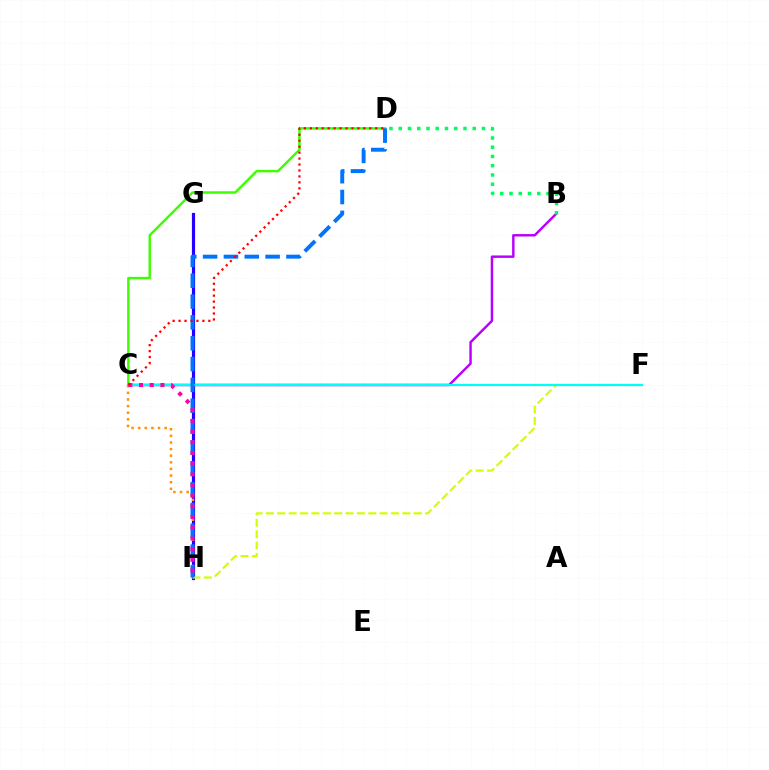{('G', 'H'): [{'color': '#2500ff', 'line_style': 'solid', 'thickness': 2.3}], ('F', 'H'): [{'color': '#d1ff00', 'line_style': 'dashed', 'thickness': 1.55}], ('B', 'C'): [{'color': '#b900ff', 'line_style': 'solid', 'thickness': 1.76}], ('B', 'D'): [{'color': '#00ff5c', 'line_style': 'dotted', 'thickness': 2.51}], ('C', 'F'): [{'color': '#00fff6', 'line_style': 'solid', 'thickness': 1.63}], ('C', 'D'): [{'color': '#3dff00', 'line_style': 'solid', 'thickness': 1.75}, {'color': '#ff0000', 'line_style': 'dotted', 'thickness': 1.62}], ('C', 'H'): [{'color': '#ff9400', 'line_style': 'dotted', 'thickness': 1.8}, {'color': '#ff00ac', 'line_style': 'dotted', 'thickness': 2.9}], ('D', 'H'): [{'color': '#0074ff', 'line_style': 'dashed', 'thickness': 2.83}]}